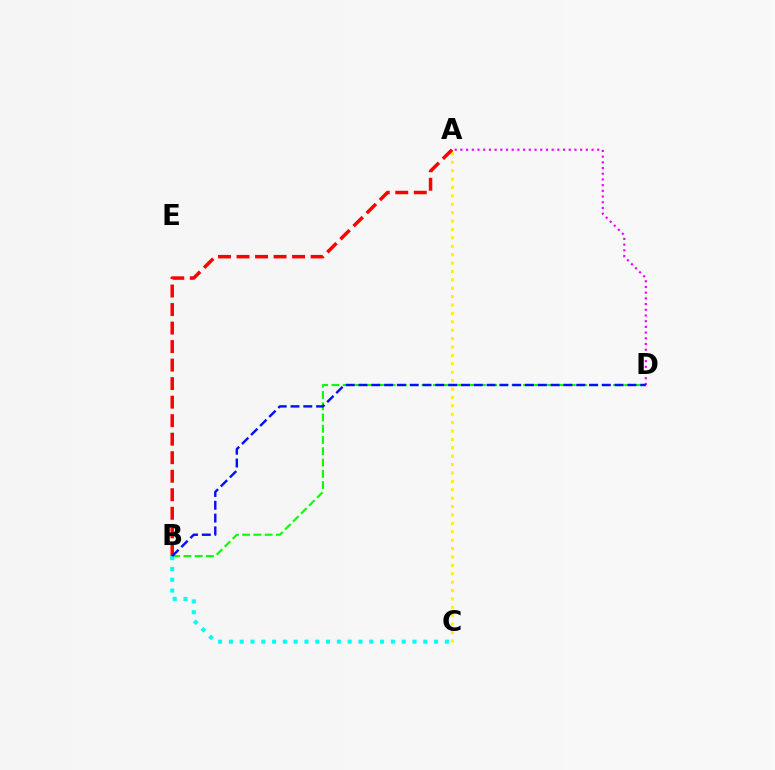{('B', 'D'): [{'color': '#08ff00', 'line_style': 'dashed', 'thickness': 1.53}, {'color': '#0010ff', 'line_style': 'dashed', 'thickness': 1.74}], ('A', 'D'): [{'color': '#ee00ff', 'line_style': 'dotted', 'thickness': 1.55}], ('A', 'C'): [{'color': '#fcf500', 'line_style': 'dotted', 'thickness': 2.28}], ('A', 'B'): [{'color': '#ff0000', 'line_style': 'dashed', 'thickness': 2.52}], ('B', 'C'): [{'color': '#00fff6', 'line_style': 'dotted', 'thickness': 2.93}]}